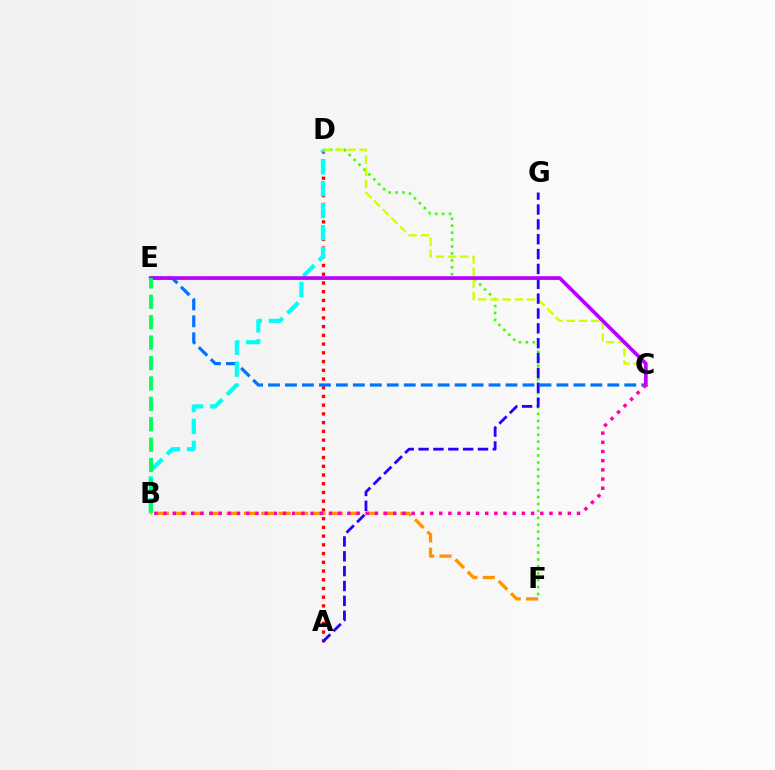{('A', 'D'): [{'color': '#ff0000', 'line_style': 'dotted', 'thickness': 2.37}], ('C', 'E'): [{'color': '#0074ff', 'line_style': 'dashed', 'thickness': 2.3}, {'color': '#b900ff', 'line_style': 'solid', 'thickness': 2.66}], ('D', 'F'): [{'color': '#3dff00', 'line_style': 'dotted', 'thickness': 1.88}], ('C', 'D'): [{'color': '#d1ff00', 'line_style': 'dashed', 'thickness': 1.65}], ('B', 'D'): [{'color': '#00fff6', 'line_style': 'dashed', 'thickness': 2.98}], ('A', 'G'): [{'color': '#2500ff', 'line_style': 'dashed', 'thickness': 2.02}], ('B', 'E'): [{'color': '#00ff5c', 'line_style': 'dashed', 'thickness': 2.77}], ('B', 'F'): [{'color': '#ff9400', 'line_style': 'dashed', 'thickness': 2.36}], ('B', 'C'): [{'color': '#ff00ac', 'line_style': 'dotted', 'thickness': 2.5}]}